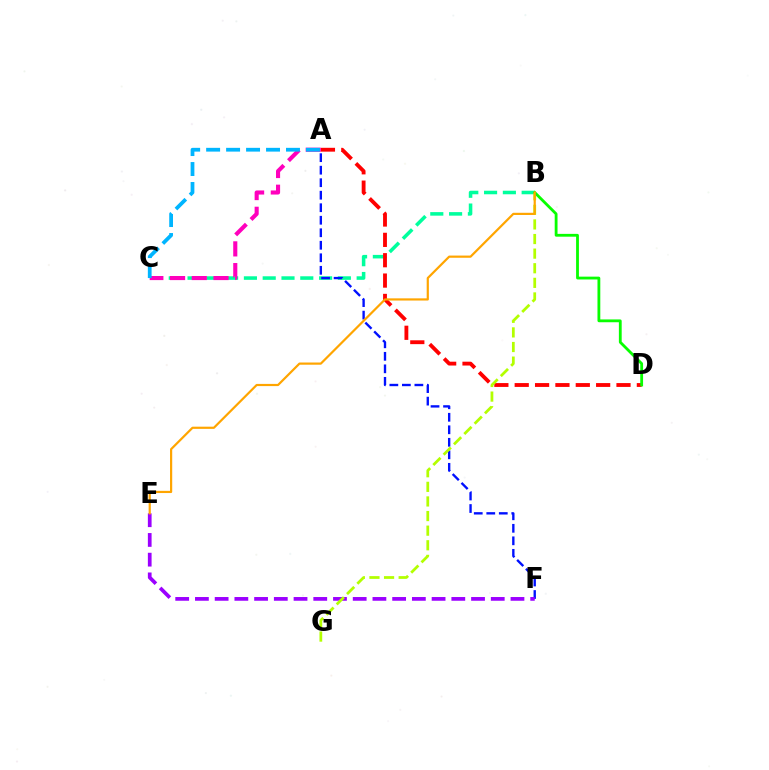{('B', 'C'): [{'color': '#00ff9d', 'line_style': 'dashed', 'thickness': 2.55}], ('A', 'F'): [{'color': '#0010ff', 'line_style': 'dashed', 'thickness': 1.7}], ('A', 'D'): [{'color': '#ff0000', 'line_style': 'dashed', 'thickness': 2.77}], ('E', 'F'): [{'color': '#9b00ff', 'line_style': 'dashed', 'thickness': 2.68}], ('B', 'G'): [{'color': '#b3ff00', 'line_style': 'dashed', 'thickness': 1.98}], ('B', 'D'): [{'color': '#08ff00', 'line_style': 'solid', 'thickness': 2.03}], ('B', 'E'): [{'color': '#ffa500', 'line_style': 'solid', 'thickness': 1.58}], ('A', 'C'): [{'color': '#ff00bd', 'line_style': 'dashed', 'thickness': 2.95}, {'color': '#00b5ff', 'line_style': 'dashed', 'thickness': 2.71}]}